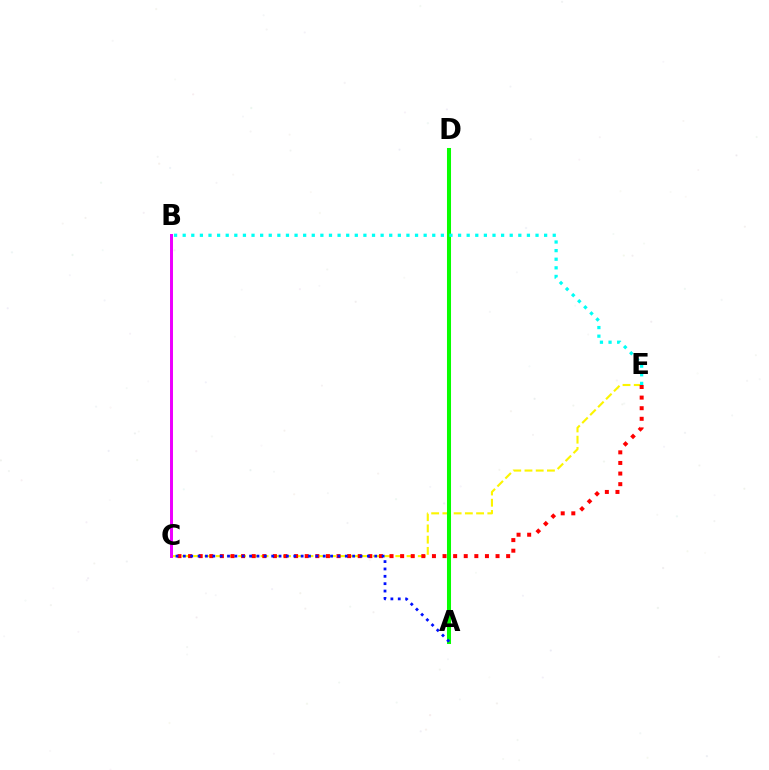{('C', 'E'): [{'color': '#fcf500', 'line_style': 'dashed', 'thickness': 1.53}, {'color': '#ff0000', 'line_style': 'dotted', 'thickness': 2.88}], ('A', 'D'): [{'color': '#08ff00', 'line_style': 'solid', 'thickness': 2.91}], ('B', 'C'): [{'color': '#ee00ff', 'line_style': 'solid', 'thickness': 2.14}], ('B', 'E'): [{'color': '#00fff6', 'line_style': 'dotted', 'thickness': 2.34}], ('A', 'C'): [{'color': '#0010ff', 'line_style': 'dotted', 'thickness': 2.0}]}